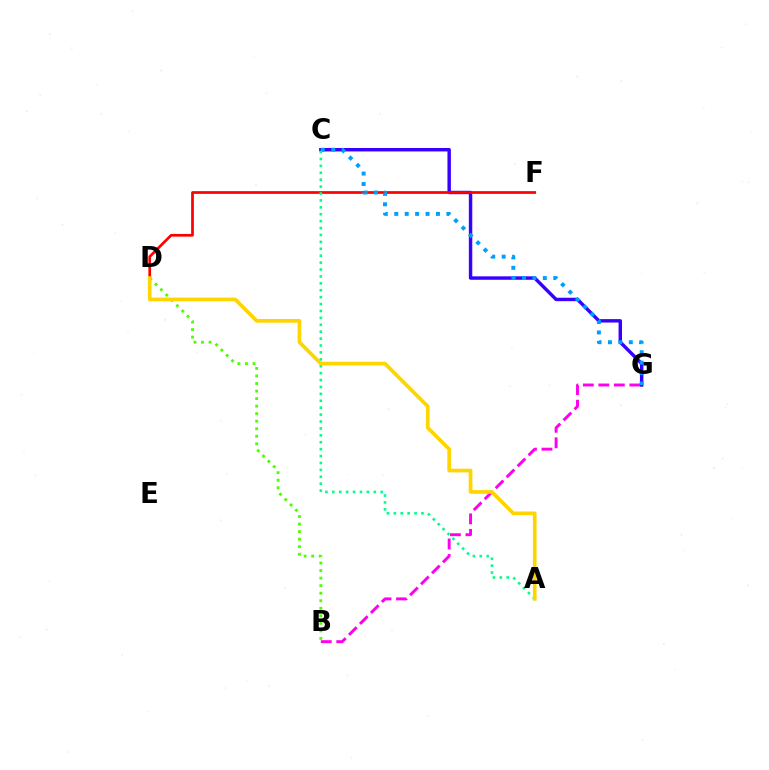{('C', 'G'): [{'color': '#3700ff', 'line_style': 'solid', 'thickness': 2.47}, {'color': '#009eff', 'line_style': 'dotted', 'thickness': 2.83}], ('B', 'D'): [{'color': '#4fff00', 'line_style': 'dotted', 'thickness': 2.05}], ('D', 'F'): [{'color': '#ff0000', 'line_style': 'solid', 'thickness': 1.95}], ('B', 'G'): [{'color': '#ff00ed', 'line_style': 'dashed', 'thickness': 2.11}], ('A', 'C'): [{'color': '#00ff86', 'line_style': 'dotted', 'thickness': 1.88}], ('A', 'D'): [{'color': '#ffd500', 'line_style': 'solid', 'thickness': 2.65}]}